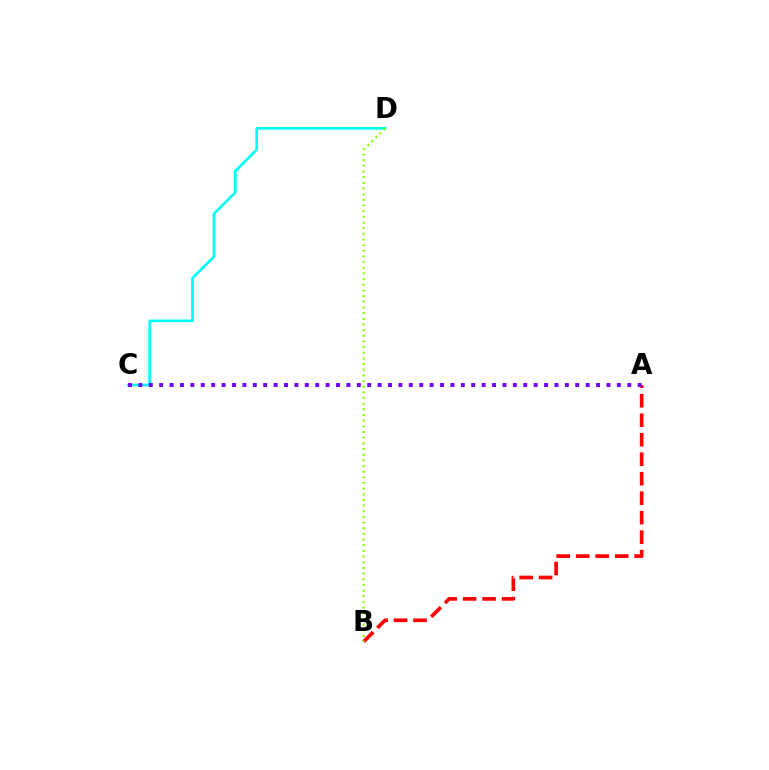{('A', 'B'): [{'color': '#ff0000', 'line_style': 'dashed', 'thickness': 2.65}], ('C', 'D'): [{'color': '#00fff6', 'line_style': 'solid', 'thickness': 1.9}], ('B', 'D'): [{'color': '#84ff00', 'line_style': 'dotted', 'thickness': 1.54}], ('A', 'C'): [{'color': '#7200ff', 'line_style': 'dotted', 'thickness': 2.83}]}